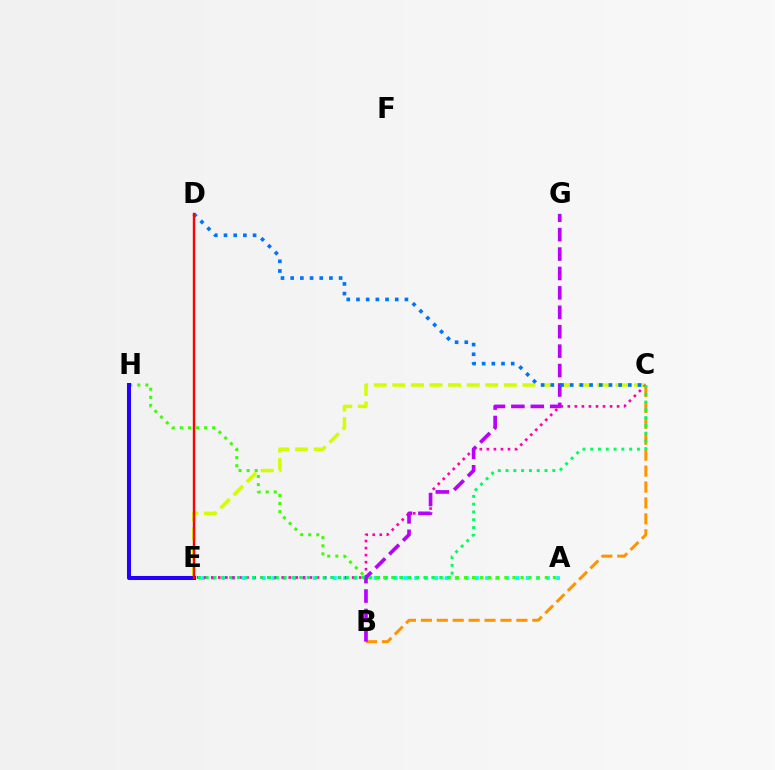{('A', 'E'): [{'color': '#00fff6', 'line_style': 'dotted', 'thickness': 2.76}], ('C', 'E'): [{'color': '#d1ff00', 'line_style': 'dashed', 'thickness': 2.53}, {'color': '#ff00ac', 'line_style': 'dotted', 'thickness': 1.91}, {'color': '#00ff5c', 'line_style': 'dotted', 'thickness': 2.12}], ('B', 'C'): [{'color': '#ff9400', 'line_style': 'dashed', 'thickness': 2.16}], ('A', 'H'): [{'color': '#3dff00', 'line_style': 'dotted', 'thickness': 2.2}], ('E', 'H'): [{'color': '#2500ff', 'line_style': 'solid', 'thickness': 2.9}], ('B', 'G'): [{'color': '#b900ff', 'line_style': 'dashed', 'thickness': 2.64}], ('C', 'D'): [{'color': '#0074ff', 'line_style': 'dotted', 'thickness': 2.63}], ('D', 'E'): [{'color': '#ff0000', 'line_style': 'solid', 'thickness': 1.72}]}